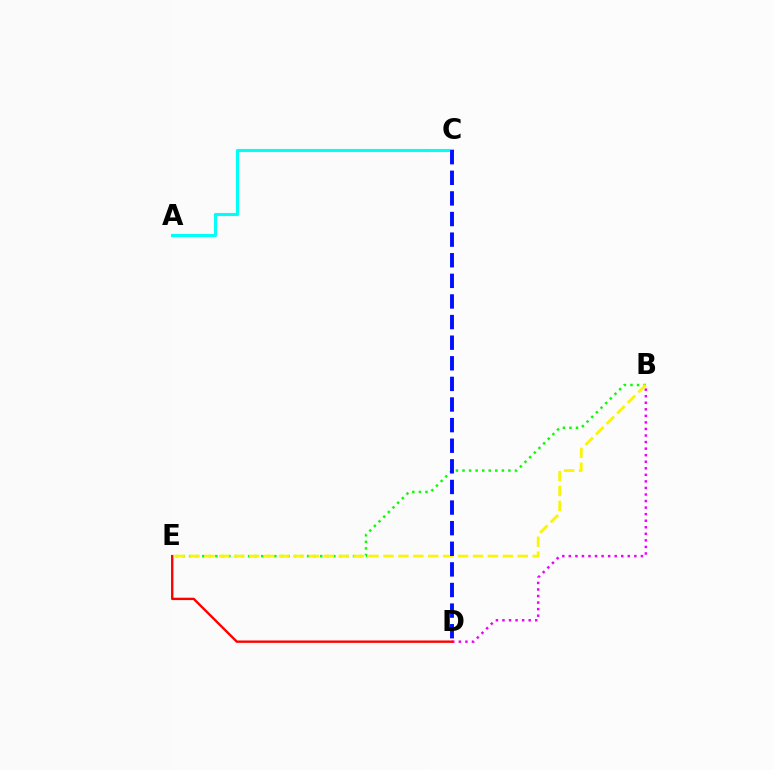{('A', 'C'): [{'color': '#00fff6', 'line_style': 'solid', 'thickness': 2.24}], ('B', 'D'): [{'color': '#ee00ff', 'line_style': 'dotted', 'thickness': 1.78}], ('B', 'E'): [{'color': '#08ff00', 'line_style': 'dotted', 'thickness': 1.78}, {'color': '#fcf500', 'line_style': 'dashed', 'thickness': 2.03}], ('C', 'D'): [{'color': '#0010ff', 'line_style': 'dashed', 'thickness': 2.8}], ('D', 'E'): [{'color': '#ff0000', 'line_style': 'solid', 'thickness': 1.71}]}